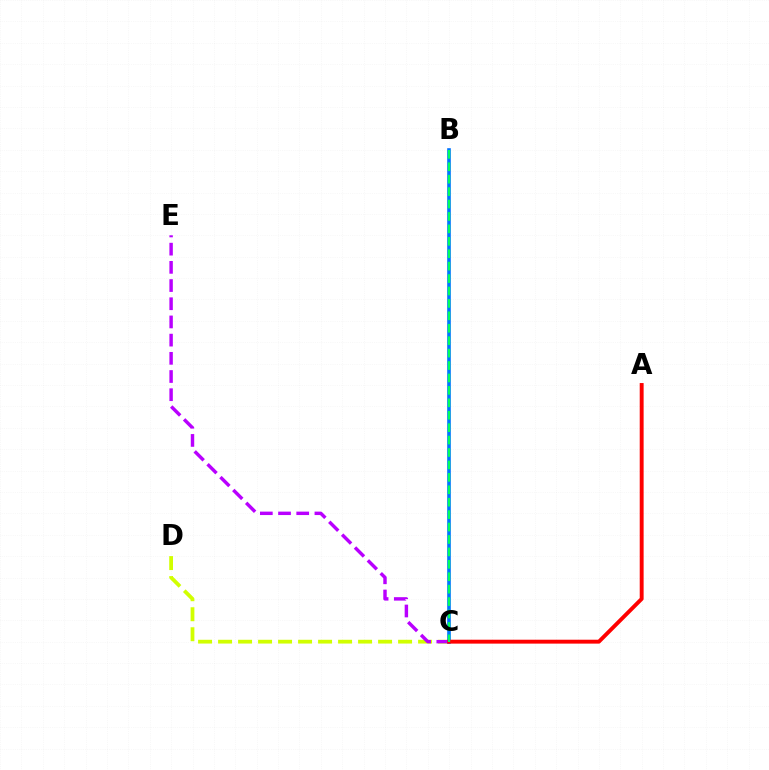{('C', 'D'): [{'color': '#d1ff00', 'line_style': 'dashed', 'thickness': 2.72}], ('B', 'C'): [{'color': '#0074ff', 'line_style': 'solid', 'thickness': 2.6}, {'color': '#00ff5c', 'line_style': 'dashed', 'thickness': 1.69}], ('C', 'E'): [{'color': '#b900ff', 'line_style': 'dashed', 'thickness': 2.47}], ('A', 'C'): [{'color': '#ff0000', 'line_style': 'solid', 'thickness': 2.81}]}